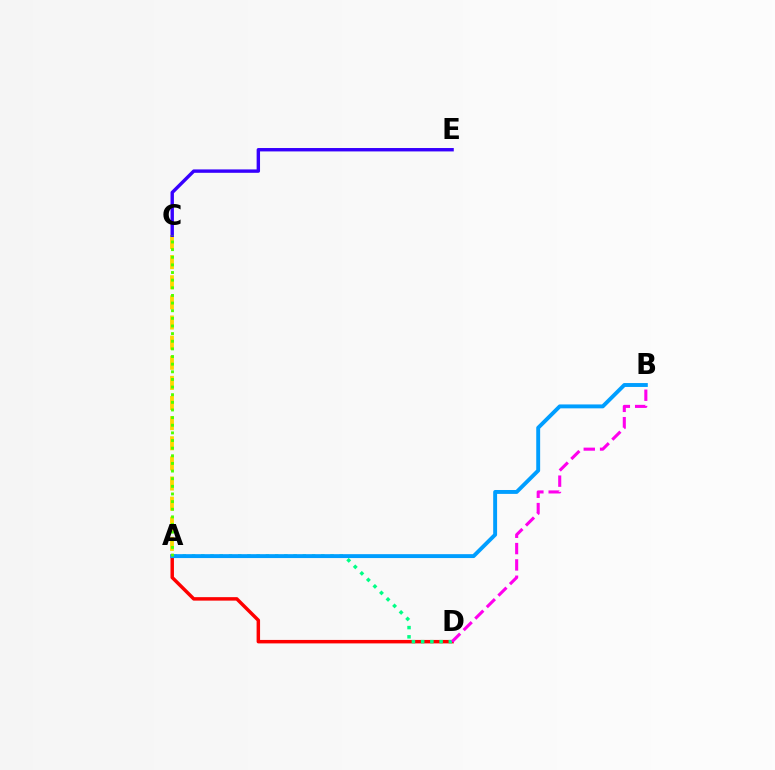{('A', 'C'): [{'color': '#ffd500', 'line_style': 'dashed', 'thickness': 2.73}, {'color': '#4fff00', 'line_style': 'dotted', 'thickness': 2.07}], ('A', 'D'): [{'color': '#ff0000', 'line_style': 'solid', 'thickness': 2.5}, {'color': '#00ff86', 'line_style': 'dotted', 'thickness': 2.51}], ('C', 'E'): [{'color': '#3700ff', 'line_style': 'solid', 'thickness': 2.45}], ('A', 'B'): [{'color': '#009eff', 'line_style': 'solid', 'thickness': 2.81}], ('B', 'D'): [{'color': '#ff00ed', 'line_style': 'dashed', 'thickness': 2.22}]}